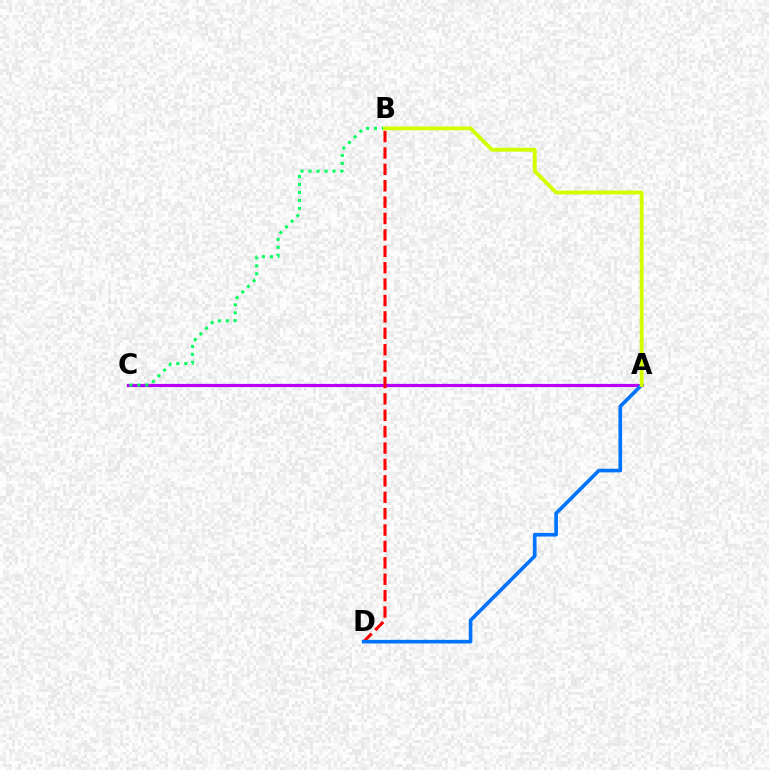{('A', 'C'): [{'color': '#b900ff', 'line_style': 'solid', 'thickness': 2.29}], ('B', 'C'): [{'color': '#00ff5c', 'line_style': 'dotted', 'thickness': 2.17}], ('B', 'D'): [{'color': '#ff0000', 'line_style': 'dashed', 'thickness': 2.23}], ('A', 'D'): [{'color': '#0074ff', 'line_style': 'solid', 'thickness': 2.62}], ('A', 'B'): [{'color': '#d1ff00', 'line_style': 'solid', 'thickness': 2.81}]}